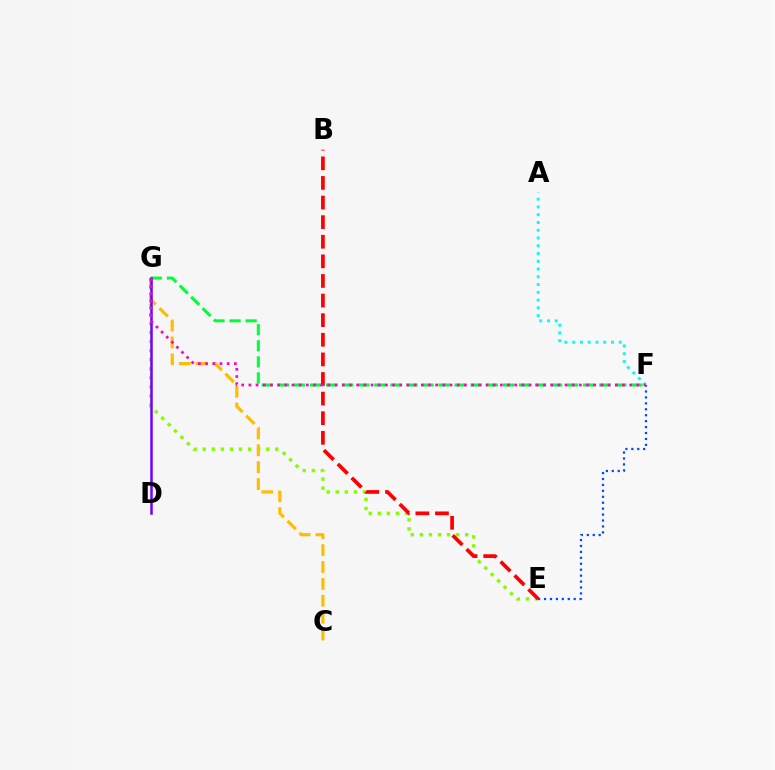{('A', 'F'): [{'color': '#00fff6', 'line_style': 'dotted', 'thickness': 2.11}], ('E', 'G'): [{'color': '#84ff00', 'line_style': 'dotted', 'thickness': 2.46}], ('F', 'G'): [{'color': '#00ff39', 'line_style': 'dashed', 'thickness': 2.18}, {'color': '#ff00cf', 'line_style': 'dotted', 'thickness': 1.95}], ('C', 'G'): [{'color': '#ffbd00', 'line_style': 'dashed', 'thickness': 2.29}], ('E', 'F'): [{'color': '#004bff', 'line_style': 'dotted', 'thickness': 1.61}], ('D', 'G'): [{'color': '#7200ff', 'line_style': 'solid', 'thickness': 1.8}], ('B', 'E'): [{'color': '#ff0000', 'line_style': 'dashed', 'thickness': 2.66}]}